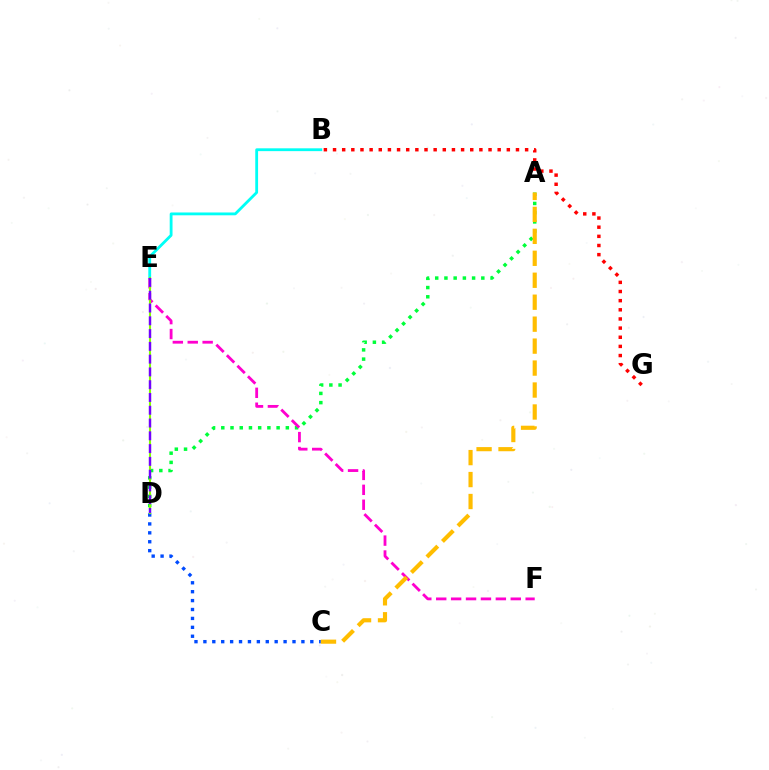{('B', 'E'): [{'color': '#00fff6', 'line_style': 'solid', 'thickness': 2.03}], ('A', 'D'): [{'color': '#00ff39', 'line_style': 'dotted', 'thickness': 2.51}], ('E', 'F'): [{'color': '#ff00cf', 'line_style': 'dashed', 'thickness': 2.03}], ('C', 'D'): [{'color': '#004bff', 'line_style': 'dotted', 'thickness': 2.42}], ('D', 'E'): [{'color': '#84ff00', 'line_style': 'solid', 'thickness': 1.51}, {'color': '#7200ff', 'line_style': 'dashed', 'thickness': 1.74}], ('B', 'G'): [{'color': '#ff0000', 'line_style': 'dotted', 'thickness': 2.49}], ('A', 'C'): [{'color': '#ffbd00', 'line_style': 'dashed', 'thickness': 2.98}]}